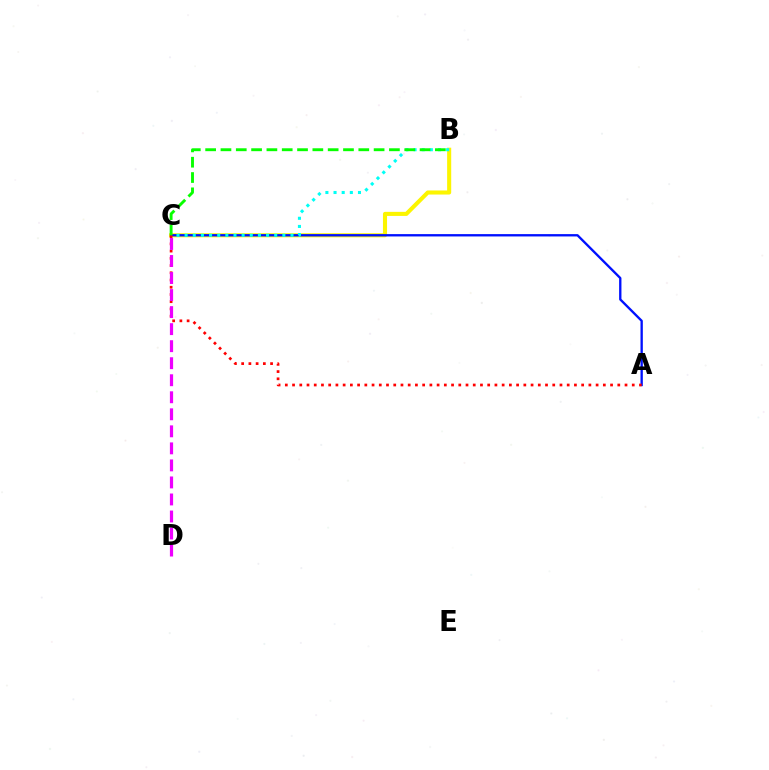{('B', 'C'): [{'color': '#fcf500', 'line_style': 'solid', 'thickness': 2.93}, {'color': '#00fff6', 'line_style': 'dotted', 'thickness': 2.21}, {'color': '#08ff00', 'line_style': 'dashed', 'thickness': 2.08}], ('A', 'C'): [{'color': '#0010ff', 'line_style': 'solid', 'thickness': 1.68}, {'color': '#ff0000', 'line_style': 'dotted', 'thickness': 1.96}], ('C', 'D'): [{'color': '#ee00ff', 'line_style': 'dashed', 'thickness': 2.31}]}